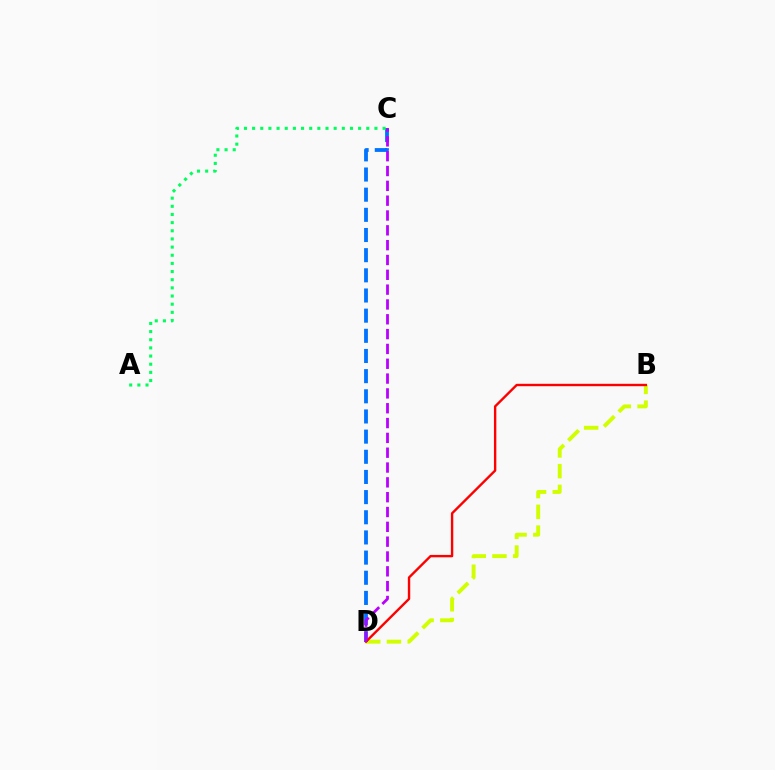{('B', 'D'): [{'color': '#d1ff00', 'line_style': 'dashed', 'thickness': 2.82}, {'color': '#ff0000', 'line_style': 'solid', 'thickness': 1.72}], ('C', 'D'): [{'color': '#0074ff', 'line_style': 'dashed', 'thickness': 2.74}, {'color': '#b900ff', 'line_style': 'dashed', 'thickness': 2.01}], ('A', 'C'): [{'color': '#00ff5c', 'line_style': 'dotted', 'thickness': 2.22}]}